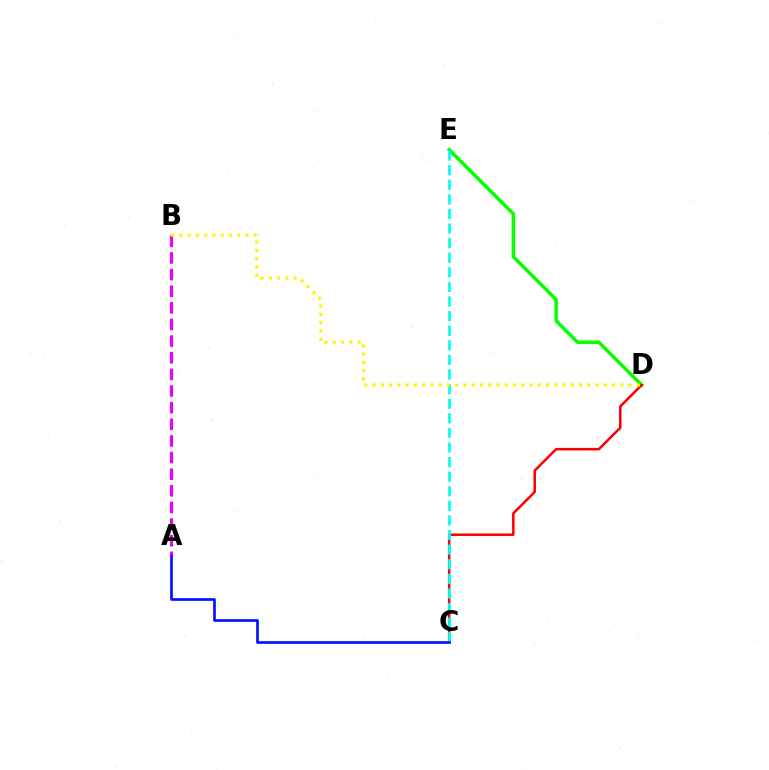{('D', 'E'): [{'color': '#08ff00', 'line_style': 'solid', 'thickness': 2.53}], ('A', 'B'): [{'color': '#ee00ff', 'line_style': 'dashed', 'thickness': 2.26}], ('C', 'D'): [{'color': '#ff0000', 'line_style': 'solid', 'thickness': 1.82}], ('C', 'E'): [{'color': '#00fff6', 'line_style': 'dashed', 'thickness': 1.98}], ('B', 'D'): [{'color': '#fcf500', 'line_style': 'dotted', 'thickness': 2.24}], ('A', 'C'): [{'color': '#0010ff', 'line_style': 'solid', 'thickness': 1.91}]}